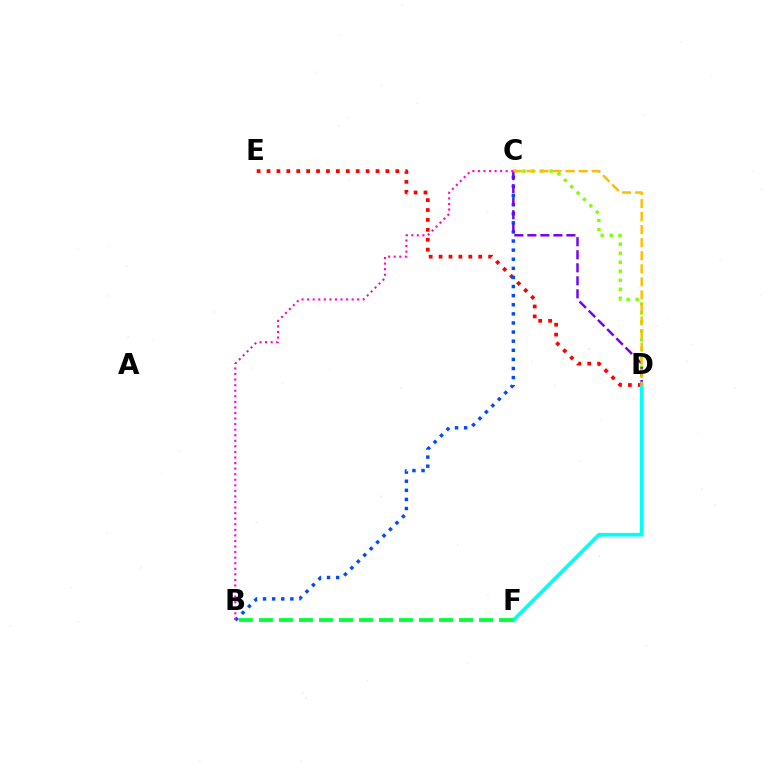{('D', 'E'): [{'color': '#ff0000', 'line_style': 'dotted', 'thickness': 2.69}], ('B', 'C'): [{'color': '#004bff', 'line_style': 'dotted', 'thickness': 2.47}, {'color': '#ff00cf', 'line_style': 'dotted', 'thickness': 1.51}], ('C', 'D'): [{'color': '#84ff00', 'line_style': 'dotted', 'thickness': 2.45}, {'color': '#7200ff', 'line_style': 'dashed', 'thickness': 1.77}, {'color': '#ffbd00', 'line_style': 'dashed', 'thickness': 1.77}], ('D', 'F'): [{'color': '#00fff6', 'line_style': 'solid', 'thickness': 2.65}], ('B', 'F'): [{'color': '#00ff39', 'line_style': 'dashed', 'thickness': 2.72}]}